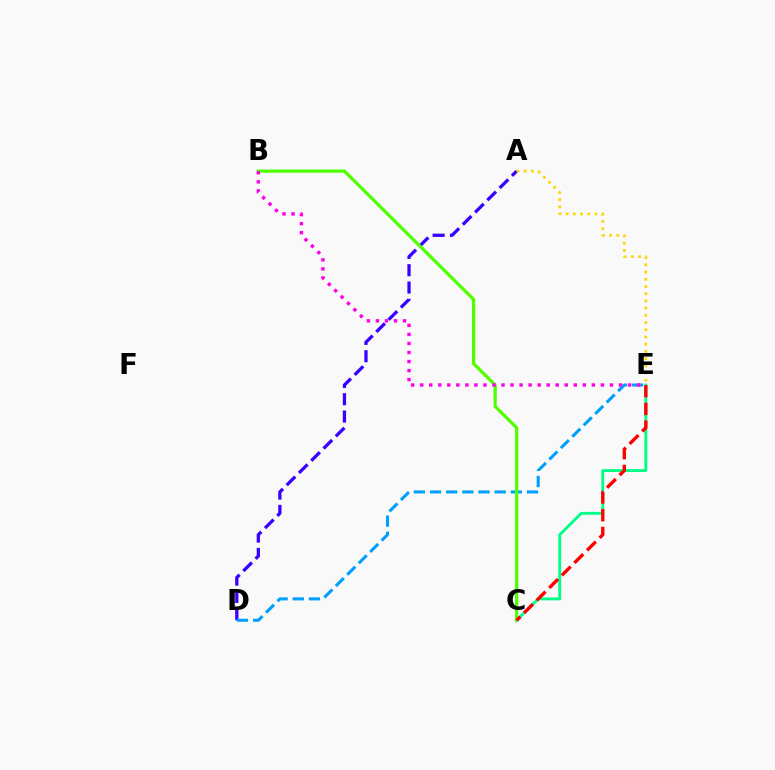{('A', 'D'): [{'color': '#3700ff', 'line_style': 'dashed', 'thickness': 2.35}], ('C', 'E'): [{'color': '#00ff86', 'line_style': 'solid', 'thickness': 2.07}, {'color': '#ff0000', 'line_style': 'dashed', 'thickness': 2.41}], ('D', 'E'): [{'color': '#009eff', 'line_style': 'dashed', 'thickness': 2.2}], ('A', 'E'): [{'color': '#ffd500', 'line_style': 'dotted', 'thickness': 1.96}], ('B', 'C'): [{'color': '#4fff00', 'line_style': 'solid', 'thickness': 2.33}], ('B', 'E'): [{'color': '#ff00ed', 'line_style': 'dotted', 'thickness': 2.45}]}